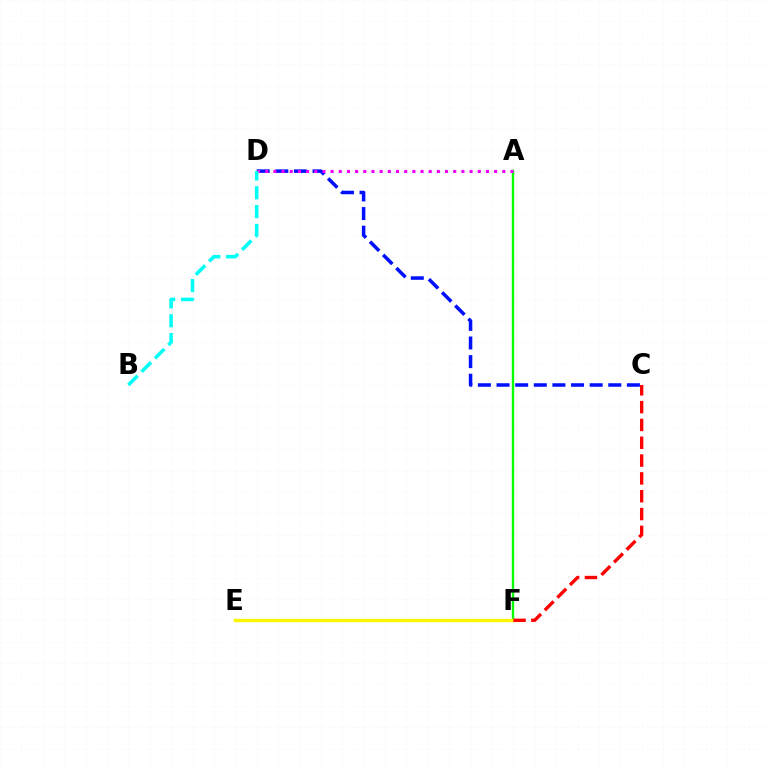{('A', 'F'): [{'color': '#08ff00', 'line_style': 'solid', 'thickness': 1.73}], ('C', 'D'): [{'color': '#0010ff', 'line_style': 'dashed', 'thickness': 2.53}], ('E', 'F'): [{'color': '#fcf500', 'line_style': 'solid', 'thickness': 2.42}], ('A', 'D'): [{'color': '#ee00ff', 'line_style': 'dotted', 'thickness': 2.22}], ('C', 'F'): [{'color': '#ff0000', 'line_style': 'dashed', 'thickness': 2.42}], ('B', 'D'): [{'color': '#00fff6', 'line_style': 'dashed', 'thickness': 2.56}]}